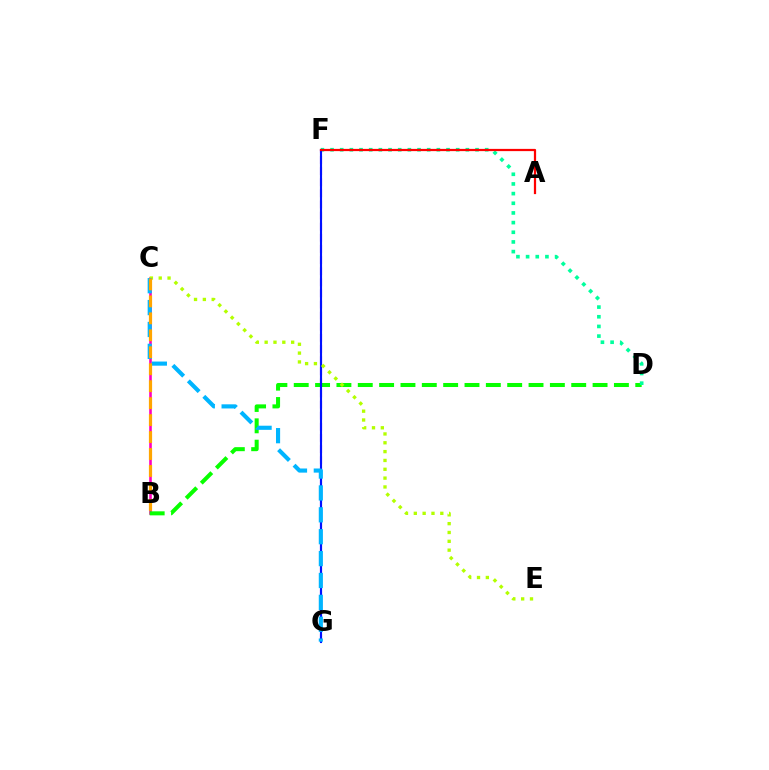{('B', 'C'): [{'color': '#ff00bd', 'line_style': 'solid', 'thickness': 1.87}, {'color': '#ffa500', 'line_style': 'dashed', 'thickness': 2.3}], ('B', 'D'): [{'color': '#08ff00', 'line_style': 'dashed', 'thickness': 2.9}], ('D', 'F'): [{'color': '#00ff9d', 'line_style': 'dotted', 'thickness': 2.63}], ('F', 'G'): [{'color': '#9b00ff', 'line_style': 'dashed', 'thickness': 1.51}, {'color': '#0010ff', 'line_style': 'solid', 'thickness': 1.53}], ('C', 'E'): [{'color': '#b3ff00', 'line_style': 'dotted', 'thickness': 2.4}], ('C', 'G'): [{'color': '#00b5ff', 'line_style': 'dashed', 'thickness': 2.97}], ('A', 'F'): [{'color': '#ff0000', 'line_style': 'solid', 'thickness': 1.61}]}